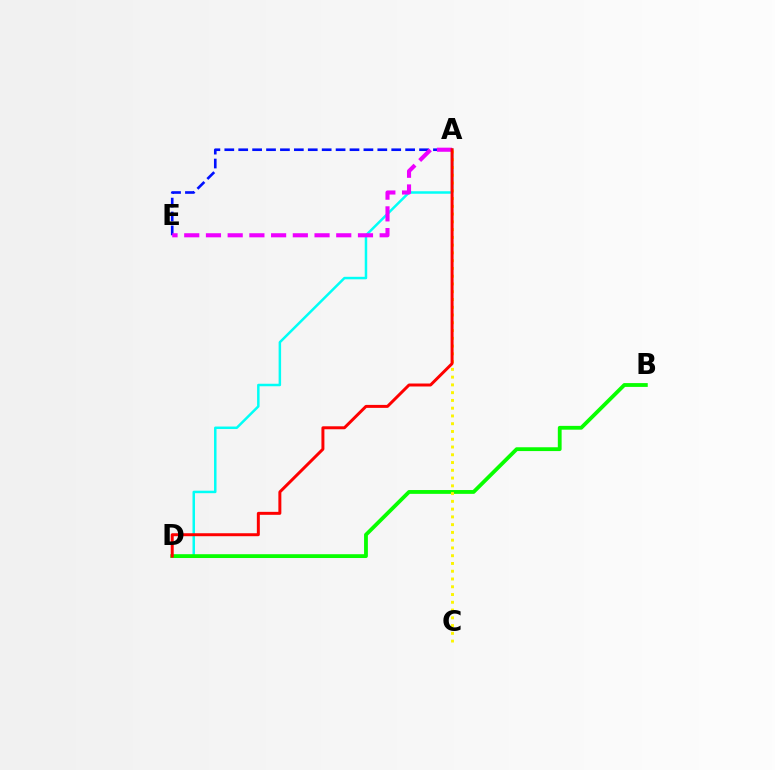{('A', 'E'): [{'color': '#0010ff', 'line_style': 'dashed', 'thickness': 1.89}, {'color': '#ee00ff', 'line_style': 'dashed', 'thickness': 2.95}], ('A', 'D'): [{'color': '#00fff6', 'line_style': 'solid', 'thickness': 1.79}, {'color': '#ff0000', 'line_style': 'solid', 'thickness': 2.14}], ('B', 'D'): [{'color': '#08ff00', 'line_style': 'solid', 'thickness': 2.74}], ('A', 'C'): [{'color': '#fcf500', 'line_style': 'dotted', 'thickness': 2.11}]}